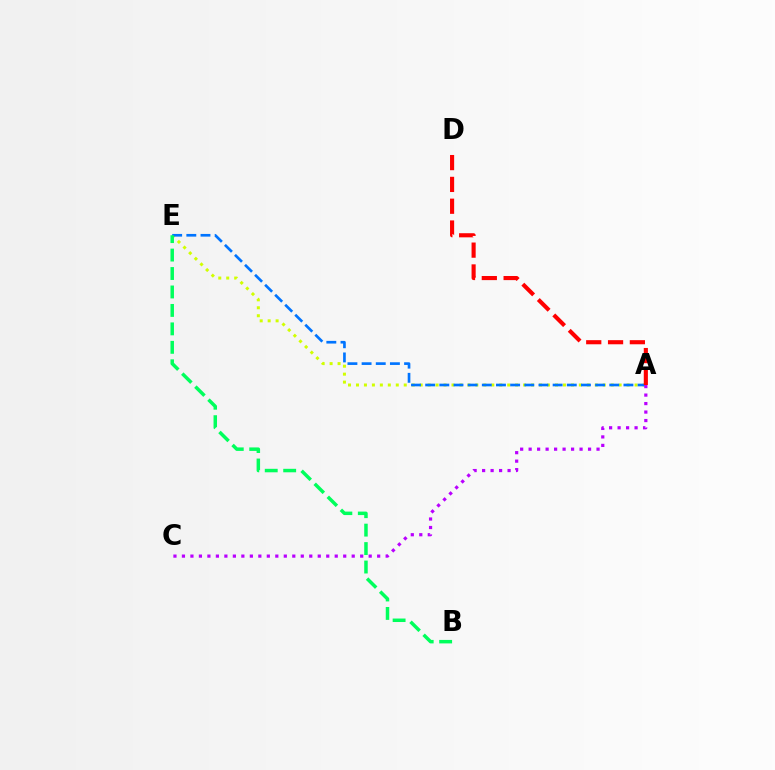{('A', 'E'): [{'color': '#d1ff00', 'line_style': 'dotted', 'thickness': 2.16}, {'color': '#0074ff', 'line_style': 'dashed', 'thickness': 1.92}], ('A', 'C'): [{'color': '#b900ff', 'line_style': 'dotted', 'thickness': 2.31}], ('A', 'D'): [{'color': '#ff0000', 'line_style': 'dashed', 'thickness': 2.96}], ('B', 'E'): [{'color': '#00ff5c', 'line_style': 'dashed', 'thickness': 2.51}]}